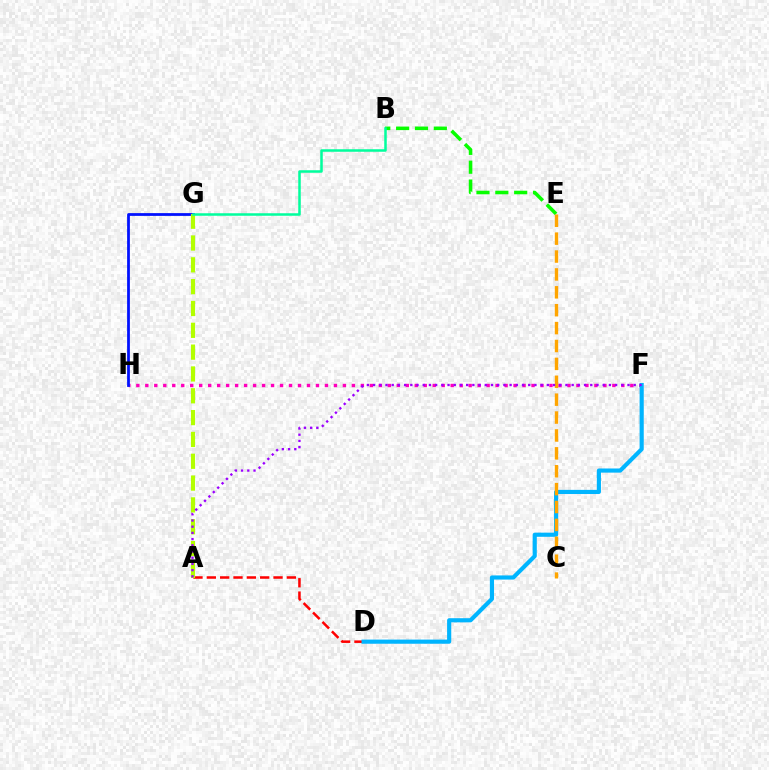{('B', 'E'): [{'color': '#08ff00', 'line_style': 'dashed', 'thickness': 2.56}], ('F', 'H'): [{'color': '#ff00bd', 'line_style': 'dotted', 'thickness': 2.44}], ('G', 'H'): [{'color': '#0010ff', 'line_style': 'solid', 'thickness': 1.99}], ('A', 'D'): [{'color': '#ff0000', 'line_style': 'dashed', 'thickness': 1.81}], ('D', 'F'): [{'color': '#00b5ff', 'line_style': 'solid', 'thickness': 2.99}], ('C', 'E'): [{'color': '#ffa500', 'line_style': 'dashed', 'thickness': 2.43}], ('A', 'G'): [{'color': '#b3ff00', 'line_style': 'dashed', 'thickness': 2.96}], ('B', 'G'): [{'color': '#00ff9d', 'line_style': 'solid', 'thickness': 1.81}], ('A', 'F'): [{'color': '#9b00ff', 'line_style': 'dotted', 'thickness': 1.69}]}